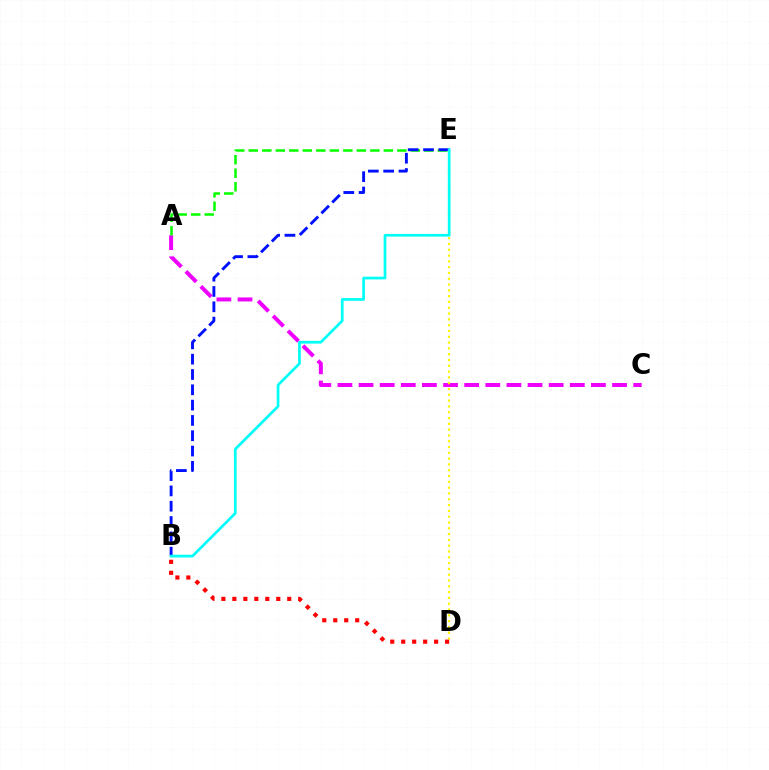{('A', 'C'): [{'color': '#ee00ff', 'line_style': 'dashed', 'thickness': 2.87}], ('A', 'E'): [{'color': '#08ff00', 'line_style': 'dashed', 'thickness': 1.83}], ('D', 'E'): [{'color': '#fcf500', 'line_style': 'dotted', 'thickness': 1.58}], ('B', 'E'): [{'color': '#0010ff', 'line_style': 'dashed', 'thickness': 2.08}, {'color': '#00fff6', 'line_style': 'solid', 'thickness': 1.95}], ('B', 'D'): [{'color': '#ff0000', 'line_style': 'dotted', 'thickness': 2.98}]}